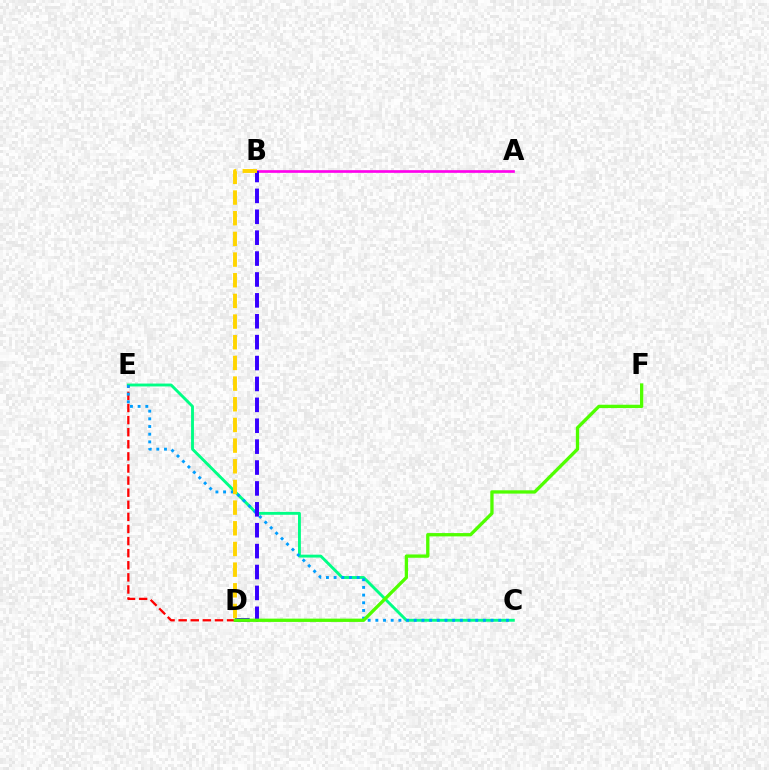{('A', 'B'): [{'color': '#ff00ed', 'line_style': 'solid', 'thickness': 1.92}], ('C', 'E'): [{'color': '#00ff86', 'line_style': 'solid', 'thickness': 2.08}, {'color': '#009eff', 'line_style': 'dotted', 'thickness': 2.09}], ('D', 'E'): [{'color': '#ff0000', 'line_style': 'dashed', 'thickness': 1.64}], ('B', 'D'): [{'color': '#3700ff', 'line_style': 'dashed', 'thickness': 2.84}, {'color': '#ffd500', 'line_style': 'dashed', 'thickness': 2.81}], ('D', 'F'): [{'color': '#4fff00', 'line_style': 'solid', 'thickness': 2.38}]}